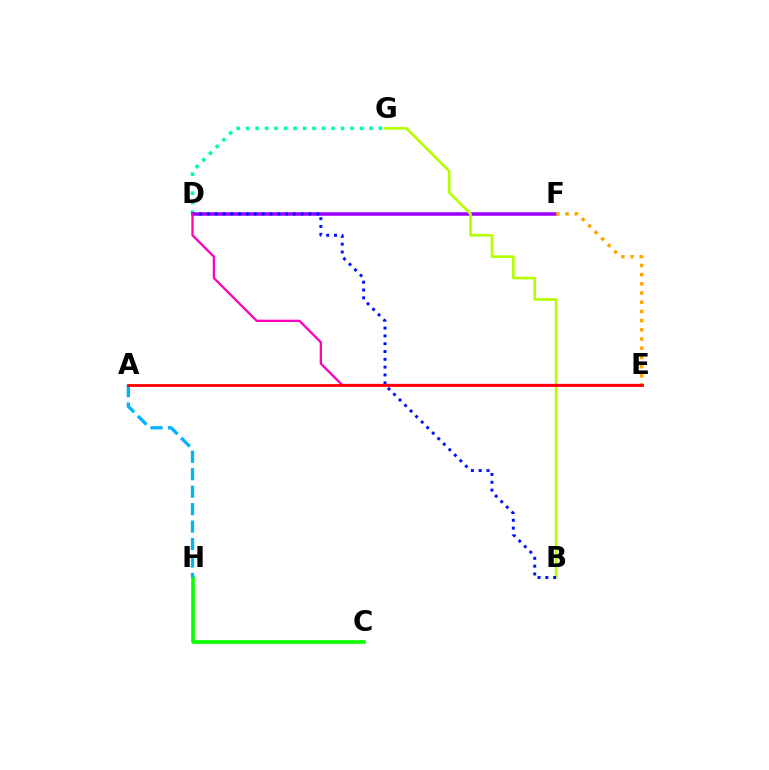{('D', 'G'): [{'color': '#00ff9d', 'line_style': 'dotted', 'thickness': 2.58}], ('D', 'F'): [{'color': '#9b00ff', 'line_style': 'solid', 'thickness': 2.53}], ('B', 'G'): [{'color': '#b3ff00', 'line_style': 'solid', 'thickness': 1.9}], ('E', 'F'): [{'color': '#ffa500', 'line_style': 'dotted', 'thickness': 2.5}], ('C', 'H'): [{'color': '#08ff00', 'line_style': 'solid', 'thickness': 2.63}], ('B', 'D'): [{'color': '#0010ff', 'line_style': 'dotted', 'thickness': 2.12}], ('D', 'E'): [{'color': '#ff00bd', 'line_style': 'solid', 'thickness': 1.66}], ('A', 'H'): [{'color': '#00b5ff', 'line_style': 'dashed', 'thickness': 2.37}], ('A', 'E'): [{'color': '#ff0000', 'line_style': 'solid', 'thickness': 2.03}]}